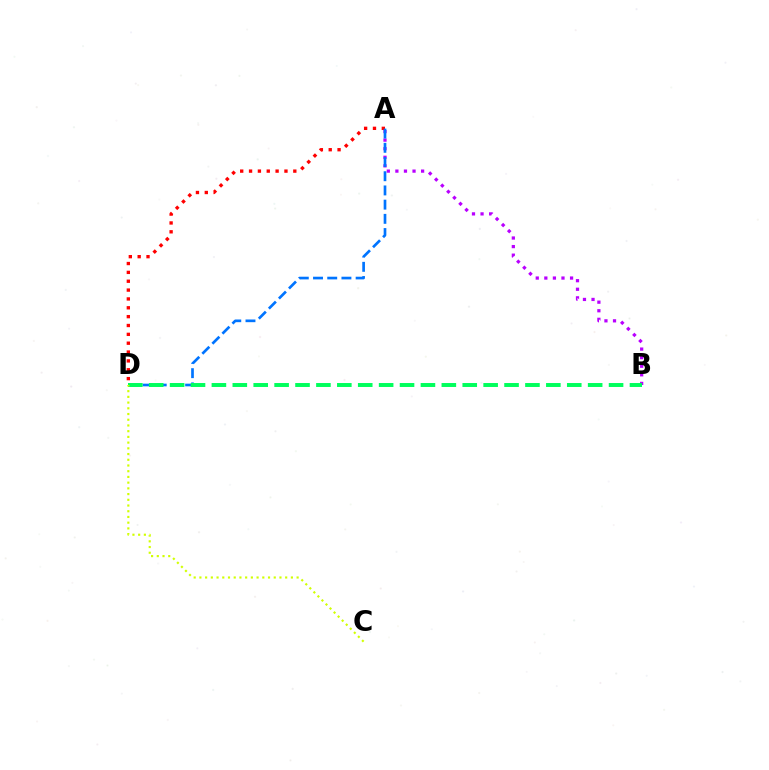{('A', 'B'): [{'color': '#b900ff', 'line_style': 'dotted', 'thickness': 2.33}], ('A', 'D'): [{'color': '#ff0000', 'line_style': 'dotted', 'thickness': 2.41}, {'color': '#0074ff', 'line_style': 'dashed', 'thickness': 1.93}], ('B', 'D'): [{'color': '#00ff5c', 'line_style': 'dashed', 'thickness': 2.84}], ('C', 'D'): [{'color': '#d1ff00', 'line_style': 'dotted', 'thickness': 1.55}]}